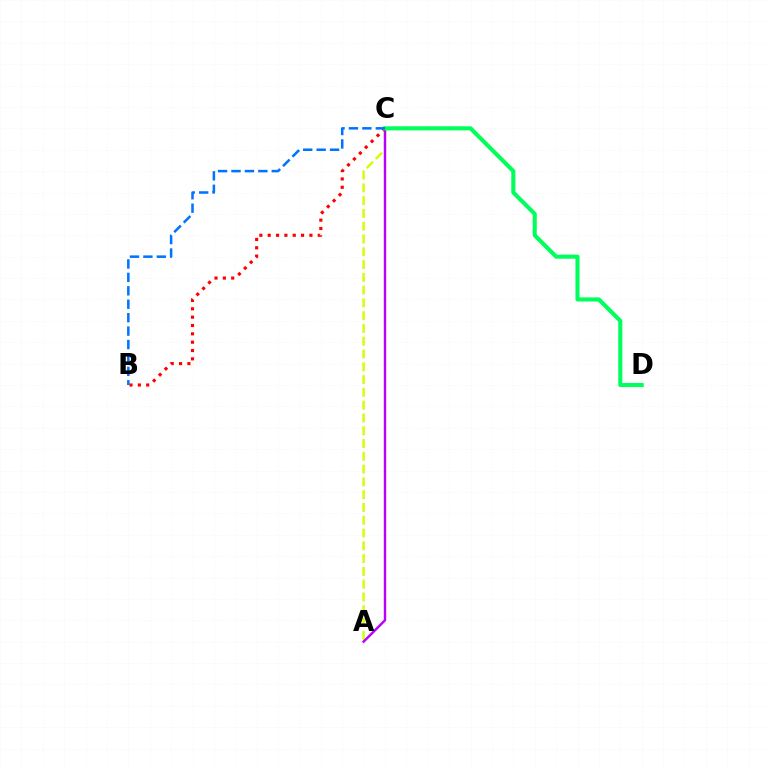{('A', 'C'): [{'color': '#d1ff00', 'line_style': 'dashed', 'thickness': 1.74}, {'color': '#b900ff', 'line_style': 'solid', 'thickness': 1.74}], ('B', 'C'): [{'color': '#ff0000', 'line_style': 'dotted', 'thickness': 2.27}, {'color': '#0074ff', 'line_style': 'dashed', 'thickness': 1.82}], ('C', 'D'): [{'color': '#00ff5c', 'line_style': 'solid', 'thickness': 2.95}]}